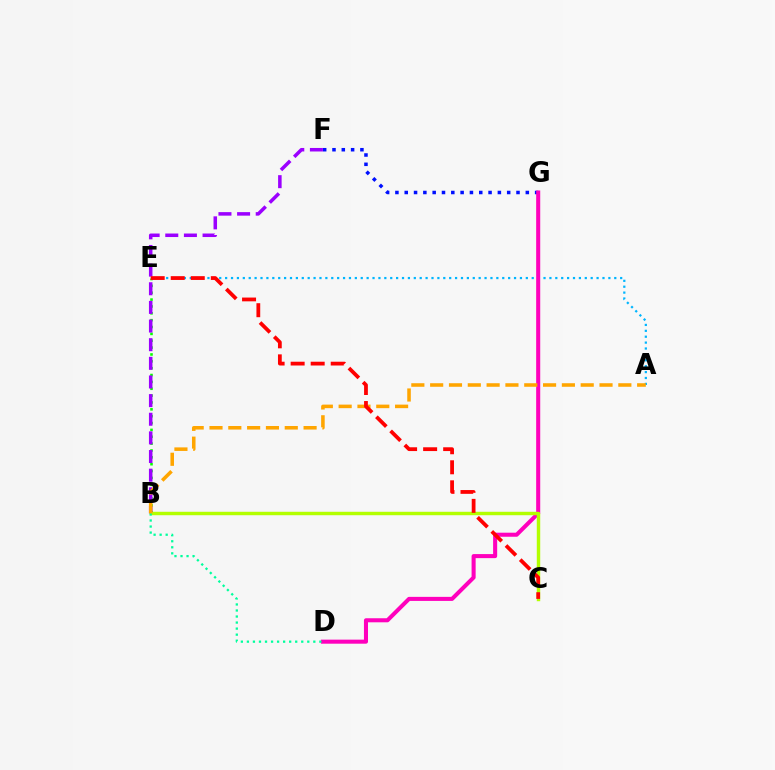{('A', 'E'): [{'color': '#00b5ff', 'line_style': 'dotted', 'thickness': 1.6}], ('F', 'G'): [{'color': '#0010ff', 'line_style': 'dotted', 'thickness': 2.53}], ('B', 'E'): [{'color': '#08ff00', 'line_style': 'dotted', 'thickness': 1.86}], ('D', 'G'): [{'color': '#ff00bd', 'line_style': 'solid', 'thickness': 2.92}], ('B', 'F'): [{'color': '#9b00ff', 'line_style': 'dashed', 'thickness': 2.53}], ('B', 'C'): [{'color': '#b3ff00', 'line_style': 'solid', 'thickness': 2.47}], ('B', 'D'): [{'color': '#00ff9d', 'line_style': 'dotted', 'thickness': 1.64}], ('A', 'B'): [{'color': '#ffa500', 'line_style': 'dashed', 'thickness': 2.56}], ('C', 'E'): [{'color': '#ff0000', 'line_style': 'dashed', 'thickness': 2.72}]}